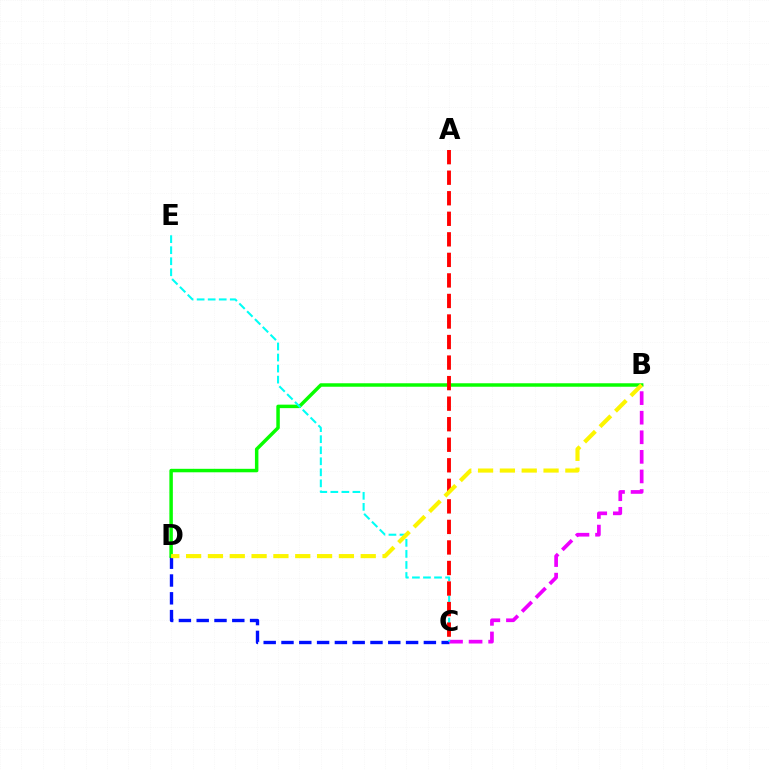{('C', 'D'): [{'color': '#0010ff', 'line_style': 'dashed', 'thickness': 2.42}], ('B', 'C'): [{'color': '#ee00ff', 'line_style': 'dashed', 'thickness': 2.66}], ('B', 'D'): [{'color': '#08ff00', 'line_style': 'solid', 'thickness': 2.5}, {'color': '#fcf500', 'line_style': 'dashed', 'thickness': 2.97}], ('C', 'E'): [{'color': '#00fff6', 'line_style': 'dashed', 'thickness': 1.5}], ('A', 'C'): [{'color': '#ff0000', 'line_style': 'dashed', 'thickness': 2.79}]}